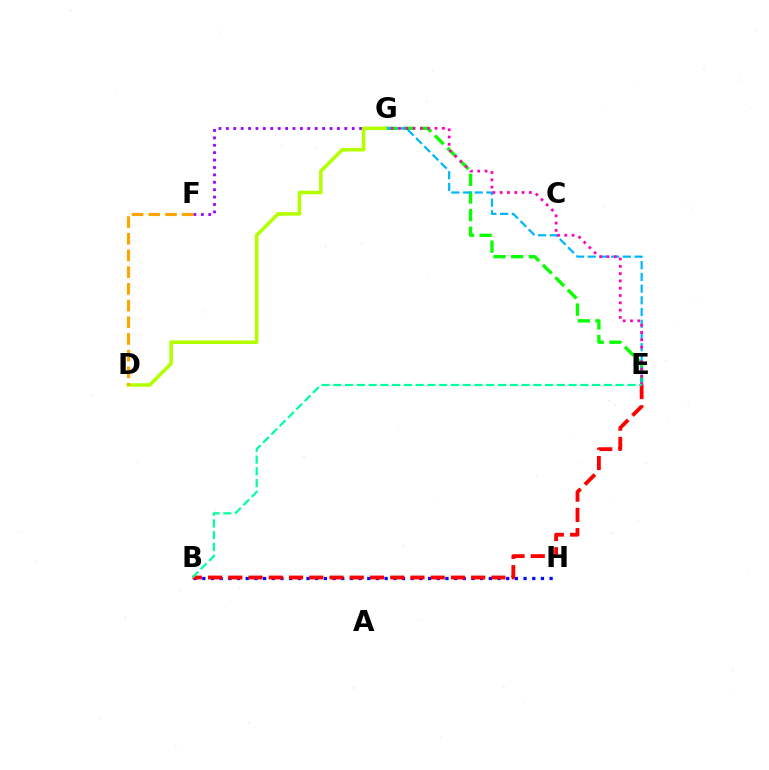{('B', 'H'): [{'color': '#0010ff', 'line_style': 'dotted', 'thickness': 2.36}], ('B', 'E'): [{'color': '#ff0000', 'line_style': 'dashed', 'thickness': 2.75}, {'color': '#00ff9d', 'line_style': 'dashed', 'thickness': 1.6}], ('E', 'G'): [{'color': '#08ff00', 'line_style': 'dashed', 'thickness': 2.4}, {'color': '#00b5ff', 'line_style': 'dashed', 'thickness': 1.59}, {'color': '#ff00bd', 'line_style': 'dotted', 'thickness': 1.98}], ('F', 'G'): [{'color': '#9b00ff', 'line_style': 'dotted', 'thickness': 2.01}], ('D', 'G'): [{'color': '#b3ff00', 'line_style': 'solid', 'thickness': 2.56}], ('D', 'F'): [{'color': '#ffa500', 'line_style': 'dashed', 'thickness': 2.27}]}